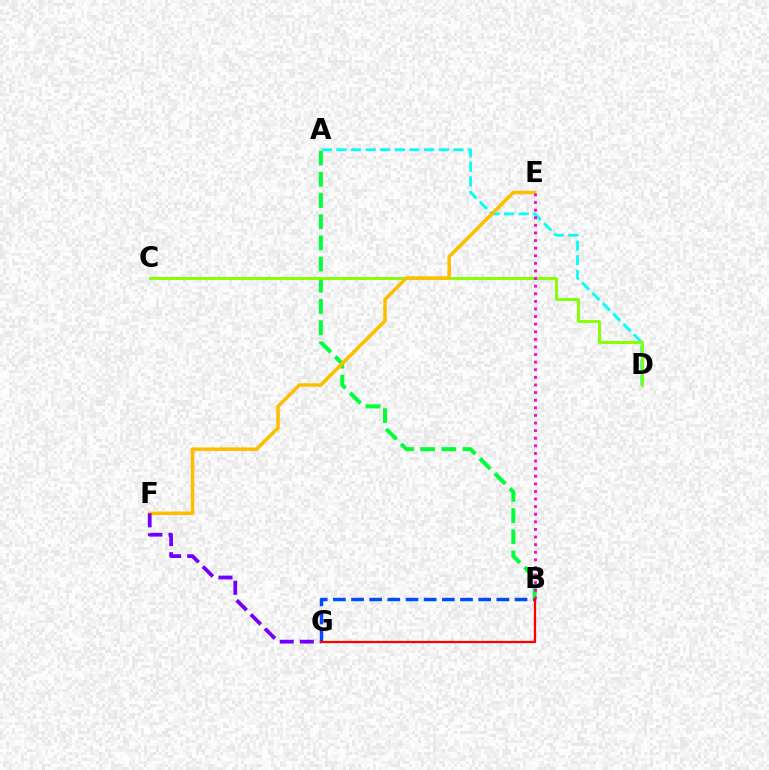{('B', 'G'): [{'color': '#004bff', 'line_style': 'dashed', 'thickness': 2.47}, {'color': '#ff0000', 'line_style': 'solid', 'thickness': 1.63}], ('A', 'B'): [{'color': '#00ff39', 'line_style': 'dashed', 'thickness': 2.88}], ('A', 'D'): [{'color': '#00fff6', 'line_style': 'dashed', 'thickness': 1.99}], ('C', 'D'): [{'color': '#84ff00', 'line_style': 'solid', 'thickness': 2.08}], ('E', 'F'): [{'color': '#ffbd00', 'line_style': 'solid', 'thickness': 2.53}], ('F', 'G'): [{'color': '#7200ff', 'line_style': 'dashed', 'thickness': 2.73}], ('B', 'E'): [{'color': '#ff00cf', 'line_style': 'dotted', 'thickness': 2.07}]}